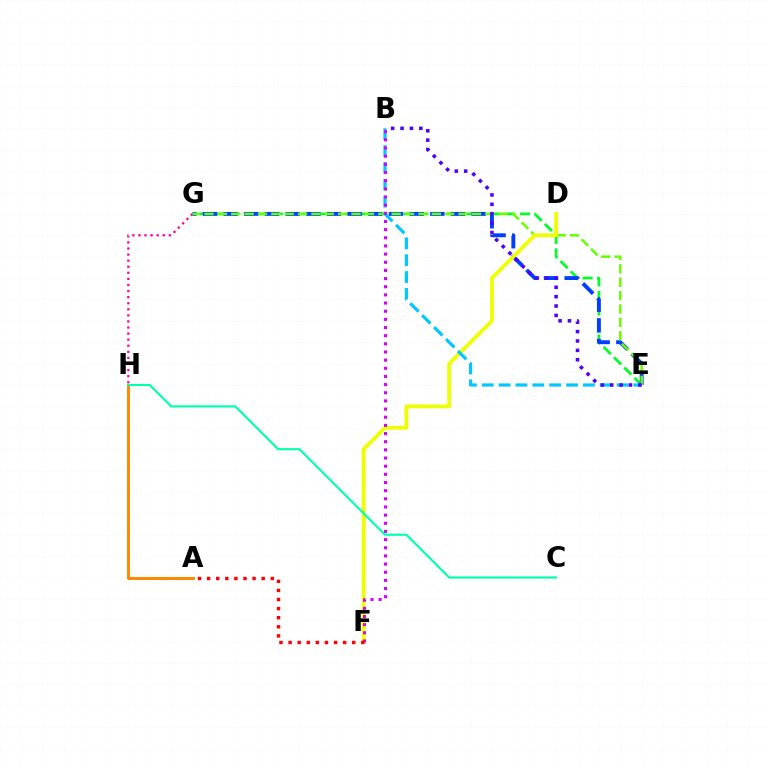{('E', 'G'): [{'color': '#00ff27', 'line_style': 'dashed', 'thickness': 1.98}, {'color': '#003fff', 'line_style': 'dashed', 'thickness': 2.81}, {'color': '#66ff00', 'line_style': 'dashed', 'thickness': 1.82}], ('A', 'H'): [{'color': '#ff8800', 'line_style': 'solid', 'thickness': 2.13}], ('G', 'H'): [{'color': '#ff00a0', 'line_style': 'dotted', 'thickness': 1.65}], ('D', 'F'): [{'color': '#eeff00', 'line_style': 'solid', 'thickness': 2.72}], ('B', 'E'): [{'color': '#00c7ff', 'line_style': 'dashed', 'thickness': 2.29}, {'color': '#4f00ff', 'line_style': 'dotted', 'thickness': 2.55}], ('B', 'F'): [{'color': '#d600ff', 'line_style': 'dotted', 'thickness': 2.22}], ('A', 'F'): [{'color': '#ff0000', 'line_style': 'dotted', 'thickness': 2.47}], ('C', 'H'): [{'color': '#00ffaf', 'line_style': 'solid', 'thickness': 1.56}]}